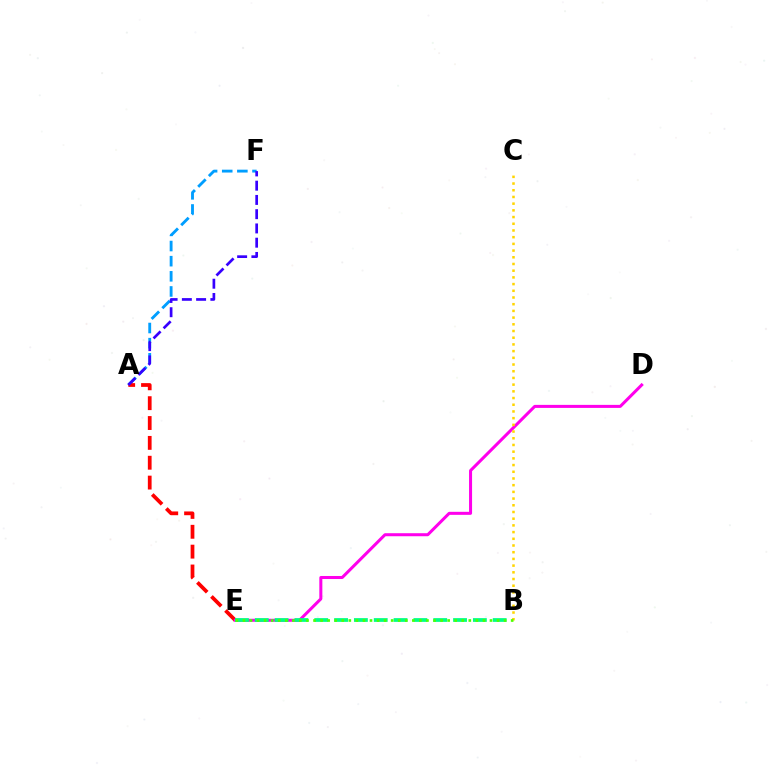{('A', 'F'): [{'color': '#009eff', 'line_style': 'dashed', 'thickness': 2.06}, {'color': '#3700ff', 'line_style': 'dashed', 'thickness': 1.94}], ('A', 'E'): [{'color': '#ff0000', 'line_style': 'dashed', 'thickness': 2.7}], ('D', 'E'): [{'color': '#ff00ed', 'line_style': 'solid', 'thickness': 2.18}], ('B', 'E'): [{'color': '#00ff86', 'line_style': 'dashed', 'thickness': 2.69}, {'color': '#4fff00', 'line_style': 'dotted', 'thickness': 1.92}], ('B', 'C'): [{'color': '#ffd500', 'line_style': 'dotted', 'thickness': 1.82}]}